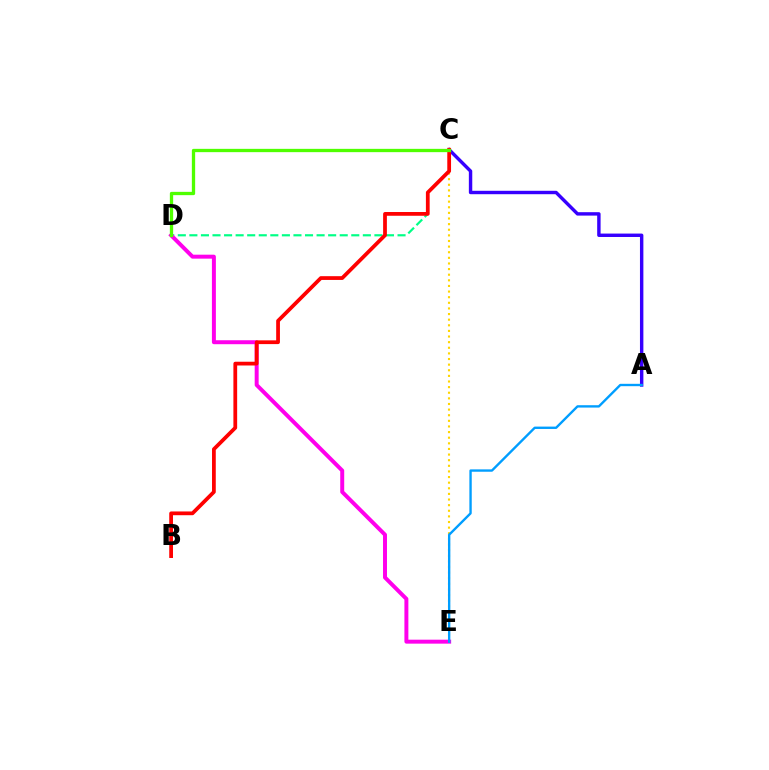{('A', 'C'): [{'color': '#3700ff', 'line_style': 'solid', 'thickness': 2.46}], ('C', 'E'): [{'color': '#ffd500', 'line_style': 'dotted', 'thickness': 1.53}], ('C', 'D'): [{'color': '#00ff86', 'line_style': 'dashed', 'thickness': 1.57}, {'color': '#4fff00', 'line_style': 'solid', 'thickness': 2.38}], ('D', 'E'): [{'color': '#ff00ed', 'line_style': 'solid', 'thickness': 2.86}], ('B', 'C'): [{'color': '#ff0000', 'line_style': 'solid', 'thickness': 2.7}], ('A', 'E'): [{'color': '#009eff', 'line_style': 'solid', 'thickness': 1.7}]}